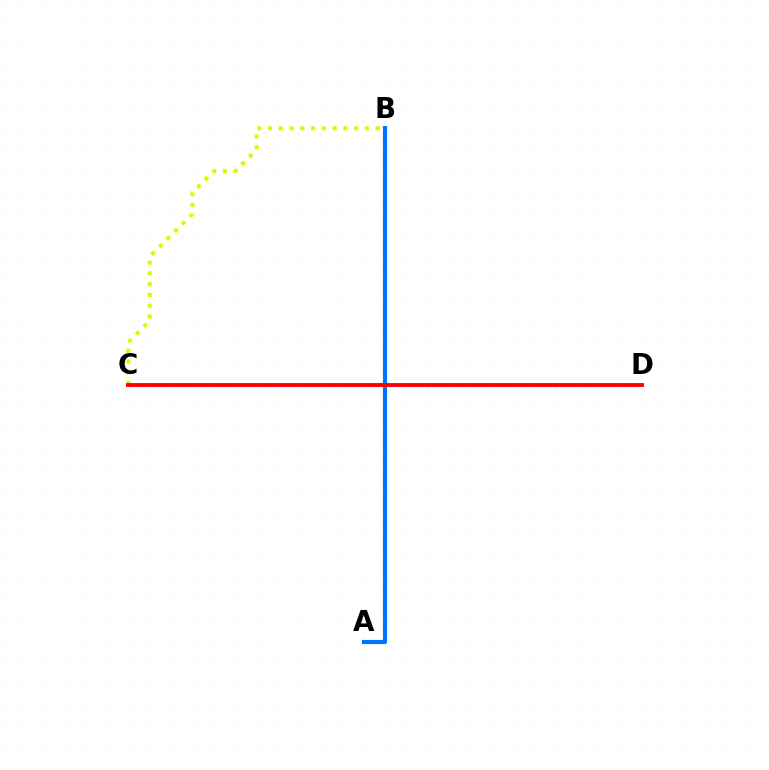{('C', 'D'): [{'color': '#b900ff', 'line_style': 'dotted', 'thickness': 2.03}, {'color': '#ff0000', 'line_style': 'solid', 'thickness': 2.78}], ('A', 'B'): [{'color': '#00ff5c', 'line_style': 'dotted', 'thickness': 2.28}, {'color': '#0074ff', 'line_style': 'solid', 'thickness': 2.96}], ('B', 'C'): [{'color': '#d1ff00', 'line_style': 'dotted', 'thickness': 2.92}]}